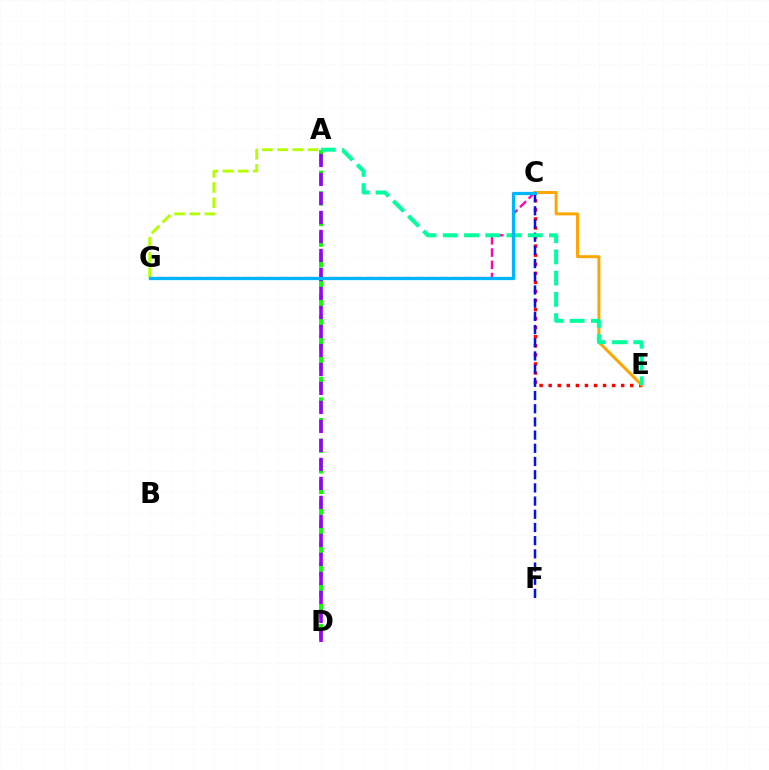{('C', 'E'): [{'color': '#ff0000', 'line_style': 'dotted', 'thickness': 2.46}, {'color': '#ffa500', 'line_style': 'solid', 'thickness': 2.13}], ('C', 'G'): [{'color': '#ff00bd', 'line_style': 'dashed', 'thickness': 1.67}, {'color': '#00b5ff', 'line_style': 'solid', 'thickness': 2.35}], ('A', 'D'): [{'color': '#08ff00', 'line_style': 'dashed', 'thickness': 2.8}, {'color': '#9b00ff', 'line_style': 'dashed', 'thickness': 2.58}], ('C', 'F'): [{'color': '#0010ff', 'line_style': 'dashed', 'thickness': 1.79}], ('A', 'E'): [{'color': '#00ff9d', 'line_style': 'dashed', 'thickness': 2.89}], ('A', 'G'): [{'color': '#b3ff00', 'line_style': 'dashed', 'thickness': 2.07}]}